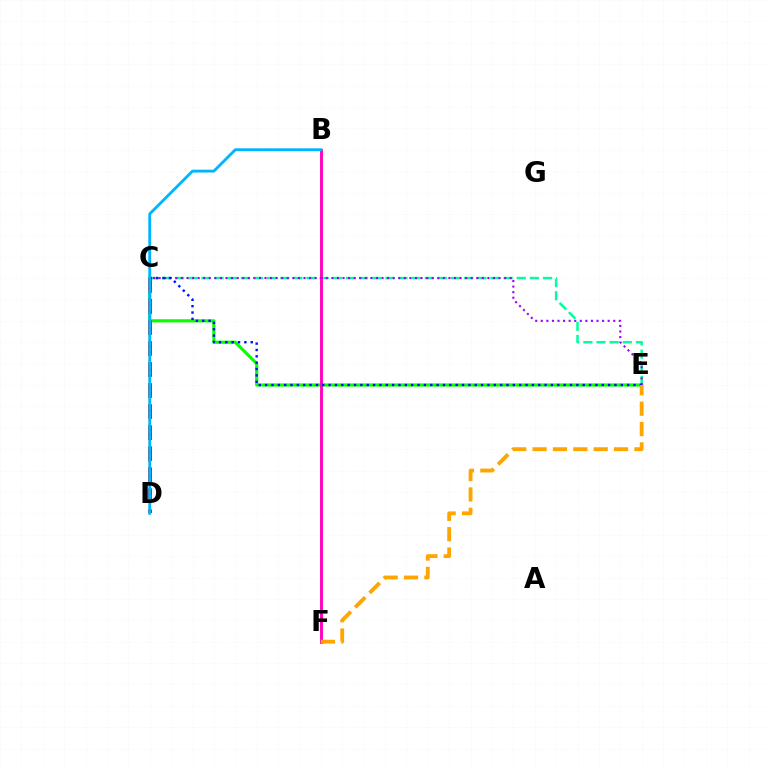{('C', 'E'): [{'color': '#08ff00', 'line_style': 'solid', 'thickness': 2.27}, {'color': '#00ff9d', 'line_style': 'dashed', 'thickness': 1.79}, {'color': '#9b00ff', 'line_style': 'dotted', 'thickness': 1.51}, {'color': '#0010ff', 'line_style': 'dotted', 'thickness': 1.73}], ('C', 'D'): [{'color': '#ff0000', 'line_style': 'dashed', 'thickness': 2.86}, {'color': '#b3ff00', 'line_style': 'dotted', 'thickness': 1.59}], ('B', 'F'): [{'color': '#ff00bd', 'line_style': 'solid', 'thickness': 2.07}], ('E', 'F'): [{'color': '#ffa500', 'line_style': 'dashed', 'thickness': 2.77}], ('B', 'D'): [{'color': '#00b5ff', 'line_style': 'solid', 'thickness': 2.04}]}